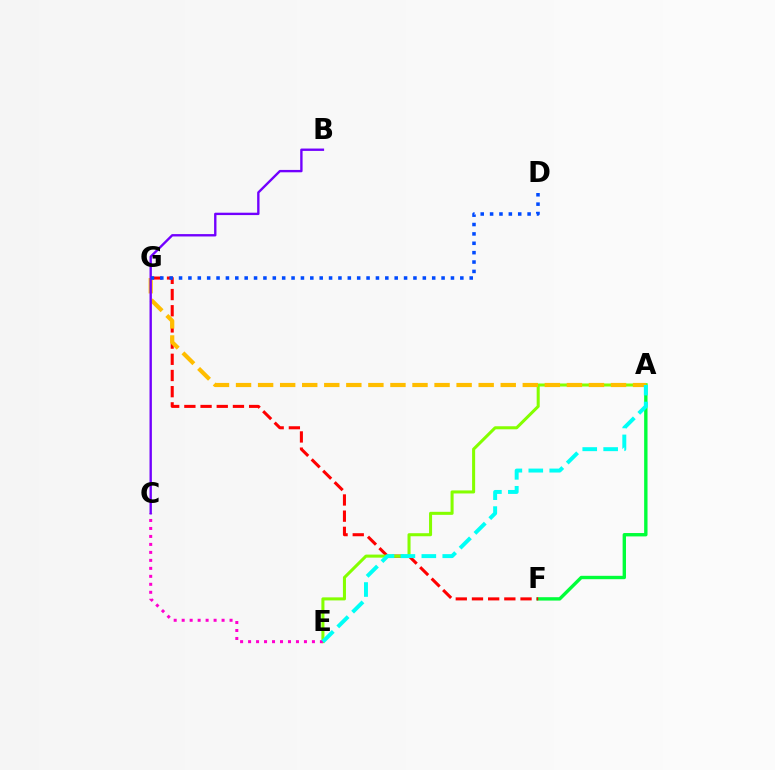{('A', 'F'): [{'color': '#00ff39', 'line_style': 'solid', 'thickness': 2.43}], ('F', 'G'): [{'color': '#ff0000', 'line_style': 'dashed', 'thickness': 2.2}], ('A', 'E'): [{'color': '#84ff00', 'line_style': 'solid', 'thickness': 2.19}, {'color': '#00fff6', 'line_style': 'dashed', 'thickness': 2.84}], ('A', 'G'): [{'color': '#ffbd00', 'line_style': 'dashed', 'thickness': 3.0}], ('C', 'E'): [{'color': '#ff00cf', 'line_style': 'dotted', 'thickness': 2.17}], ('B', 'C'): [{'color': '#7200ff', 'line_style': 'solid', 'thickness': 1.71}], ('D', 'G'): [{'color': '#004bff', 'line_style': 'dotted', 'thickness': 2.55}]}